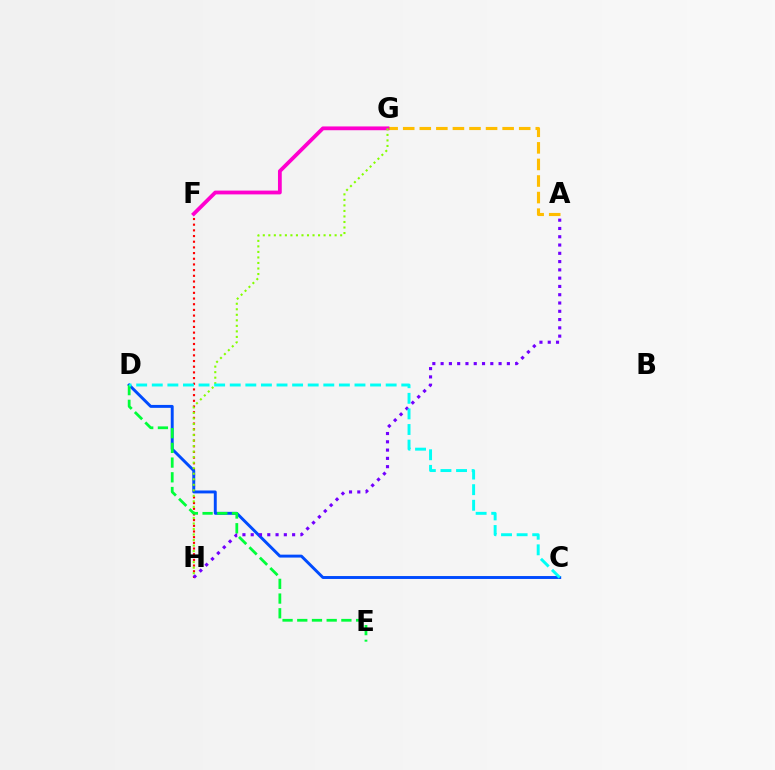{('F', 'H'): [{'color': '#ff0000', 'line_style': 'dotted', 'thickness': 1.54}], ('C', 'D'): [{'color': '#004bff', 'line_style': 'solid', 'thickness': 2.11}, {'color': '#00fff6', 'line_style': 'dashed', 'thickness': 2.12}], ('A', 'H'): [{'color': '#7200ff', 'line_style': 'dotted', 'thickness': 2.25}], ('A', 'G'): [{'color': '#ffbd00', 'line_style': 'dashed', 'thickness': 2.25}], ('F', 'G'): [{'color': '#ff00cf', 'line_style': 'solid', 'thickness': 2.73}], ('G', 'H'): [{'color': '#84ff00', 'line_style': 'dotted', 'thickness': 1.5}], ('D', 'E'): [{'color': '#00ff39', 'line_style': 'dashed', 'thickness': 2.0}]}